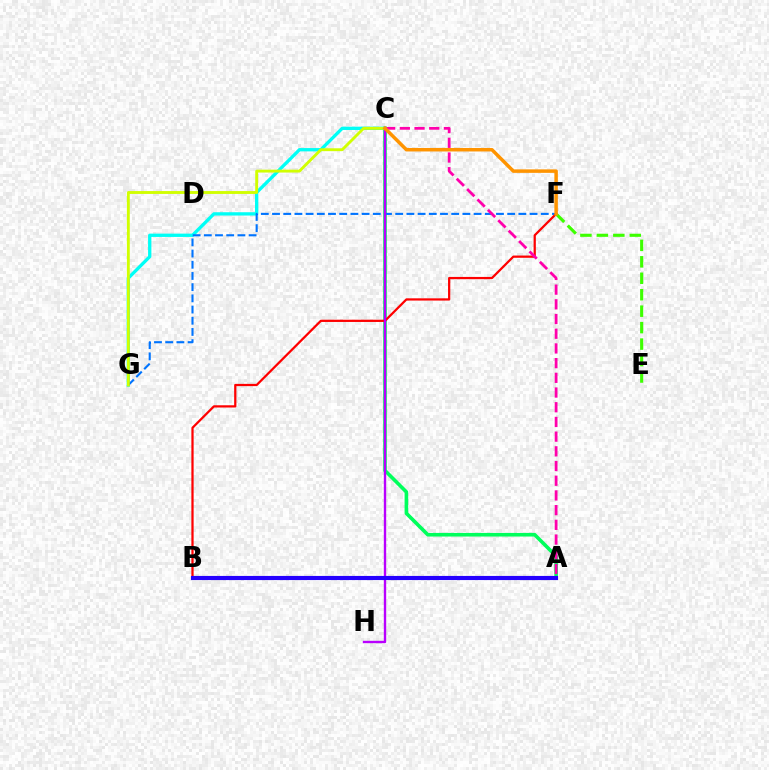{('A', 'C'): [{'color': '#00ff5c', 'line_style': 'solid', 'thickness': 2.6}, {'color': '#ff00ac', 'line_style': 'dashed', 'thickness': 2.0}], ('C', 'G'): [{'color': '#00fff6', 'line_style': 'solid', 'thickness': 2.38}, {'color': '#d1ff00', 'line_style': 'solid', 'thickness': 2.07}], ('F', 'G'): [{'color': '#0074ff', 'line_style': 'dashed', 'thickness': 1.52}], ('B', 'F'): [{'color': '#ff0000', 'line_style': 'solid', 'thickness': 1.62}], ('E', 'F'): [{'color': '#3dff00', 'line_style': 'dashed', 'thickness': 2.24}], ('C', 'H'): [{'color': '#b900ff', 'line_style': 'solid', 'thickness': 1.71}], ('C', 'F'): [{'color': '#ff9400', 'line_style': 'solid', 'thickness': 2.51}], ('A', 'B'): [{'color': '#2500ff', 'line_style': 'solid', 'thickness': 2.97}]}